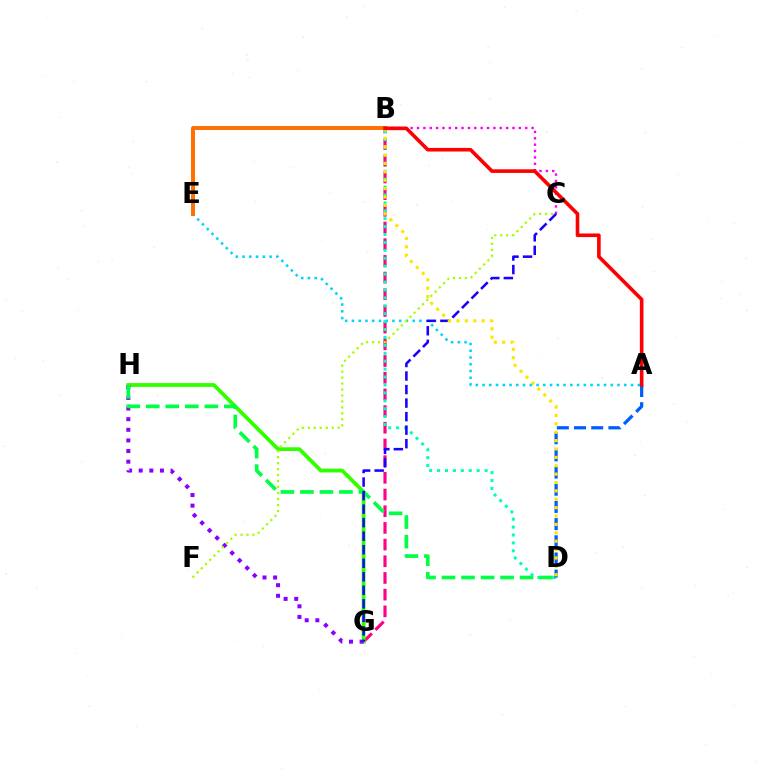{('A', 'E'): [{'color': '#00d3ff', 'line_style': 'dotted', 'thickness': 1.83}], ('B', 'C'): [{'color': '#fa00f9', 'line_style': 'dotted', 'thickness': 1.73}], ('B', 'E'): [{'color': '#ff7000', 'line_style': 'solid', 'thickness': 2.84}], ('B', 'G'): [{'color': '#ff0088', 'line_style': 'dashed', 'thickness': 2.27}], ('G', 'H'): [{'color': '#31ff00', 'line_style': 'solid', 'thickness': 2.74}, {'color': '#8a00ff', 'line_style': 'dotted', 'thickness': 2.89}], ('B', 'D'): [{'color': '#00ffbb', 'line_style': 'dotted', 'thickness': 2.15}, {'color': '#ffe600', 'line_style': 'dotted', 'thickness': 2.28}], ('D', 'H'): [{'color': '#00ff45', 'line_style': 'dashed', 'thickness': 2.65}], ('C', 'F'): [{'color': '#a2ff00', 'line_style': 'dotted', 'thickness': 1.62}], ('C', 'G'): [{'color': '#1900ff', 'line_style': 'dashed', 'thickness': 1.84}], ('A', 'D'): [{'color': '#005dff', 'line_style': 'dashed', 'thickness': 2.33}], ('A', 'B'): [{'color': '#ff0000', 'line_style': 'solid', 'thickness': 2.6}]}